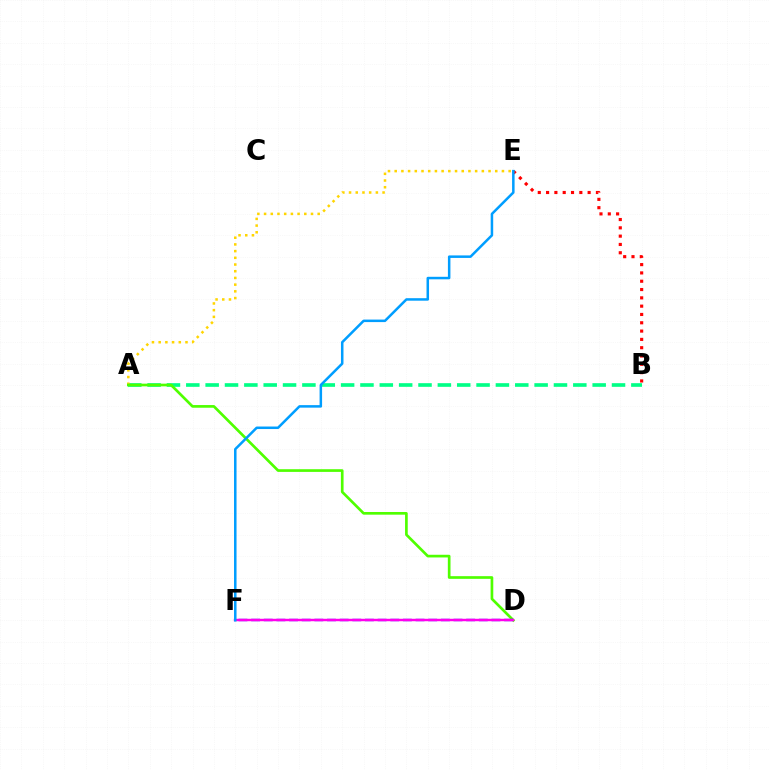{('A', 'B'): [{'color': '#00ff86', 'line_style': 'dashed', 'thickness': 2.63}], ('A', 'E'): [{'color': '#ffd500', 'line_style': 'dotted', 'thickness': 1.82}], ('A', 'D'): [{'color': '#4fff00', 'line_style': 'solid', 'thickness': 1.93}], ('B', 'E'): [{'color': '#ff0000', 'line_style': 'dotted', 'thickness': 2.26}], ('D', 'F'): [{'color': '#3700ff', 'line_style': 'dashed', 'thickness': 1.72}, {'color': '#ff00ed', 'line_style': 'solid', 'thickness': 1.75}], ('E', 'F'): [{'color': '#009eff', 'line_style': 'solid', 'thickness': 1.81}]}